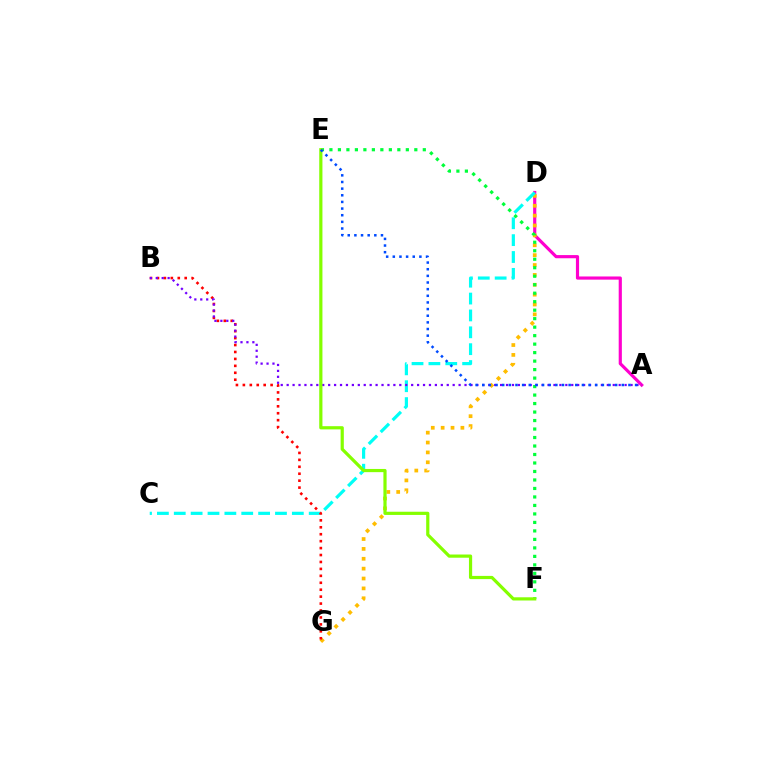{('A', 'D'): [{'color': '#ff00cf', 'line_style': 'solid', 'thickness': 2.28}], ('D', 'G'): [{'color': '#ffbd00', 'line_style': 'dotted', 'thickness': 2.68}], ('C', 'D'): [{'color': '#00fff6', 'line_style': 'dashed', 'thickness': 2.29}], ('B', 'G'): [{'color': '#ff0000', 'line_style': 'dotted', 'thickness': 1.88}], ('E', 'F'): [{'color': '#00ff39', 'line_style': 'dotted', 'thickness': 2.31}, {'color': '#84ff00', 'line_style': 'solid', 'thickness': 2.3}], ('A', 'B'): [{'color': '#7200ff', 'line_style': 'dotted', 'thickness': 1.61}], ('A', 'E'): [{'color': '#004bff', 'line_style': 'dotted', 'thickness': 1.81}]}